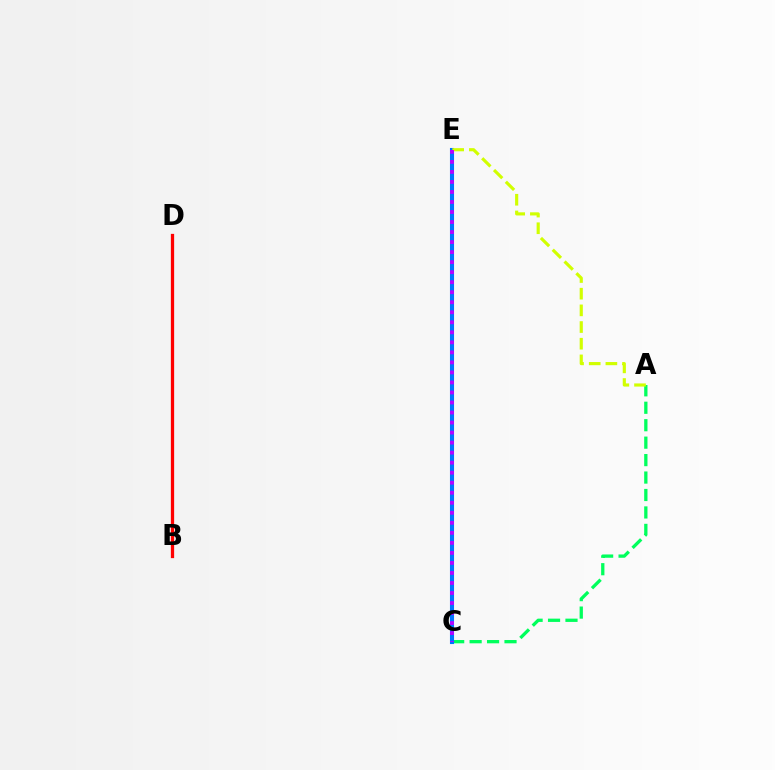{('A', 'C'): [{'color': '#00ff5c', 'line_style': 'dashed', 'thickness': 2.37}], ('C', 'E'): [{'color': '#0074ff', 'line_style': 'solid', 'thickness': 2.93}, {'color': '#b900ff', 'line_style': 'dotted', 'thickness': 2.72}], ('A', 'E'): [{'color': '#d1ff00', 'line_style': 'dashed', 'thickness': 2.27}], ('B', 'D'): [{'color': '#ff0000', 'line_style': 'solid', 'thickness': 2.35}]}